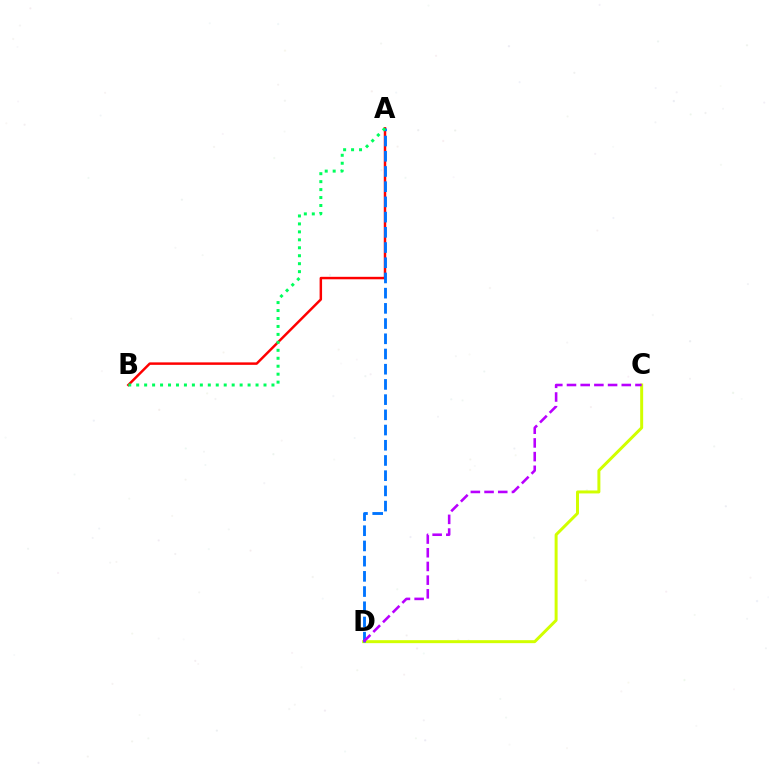{('A', 'B'): [{'color': '#ff0000', 'line_style': 'solid', 'thickness': 1.78}, {'color': '#00ff5c', 'line_style': 'dotted', 'thickness': 2.16}], ('C', 'D'): [{'color': '#d1ff00', 'line_style': 'solid', 'thickness': 2.14}, {'color': '#b900ff', 'line_style': 'dashed', 'thickness': 1.86}], ('A', 'D'): [{'color': '#0074ff', 'line_style': 'dashed', 'thickness': 2.07}]}